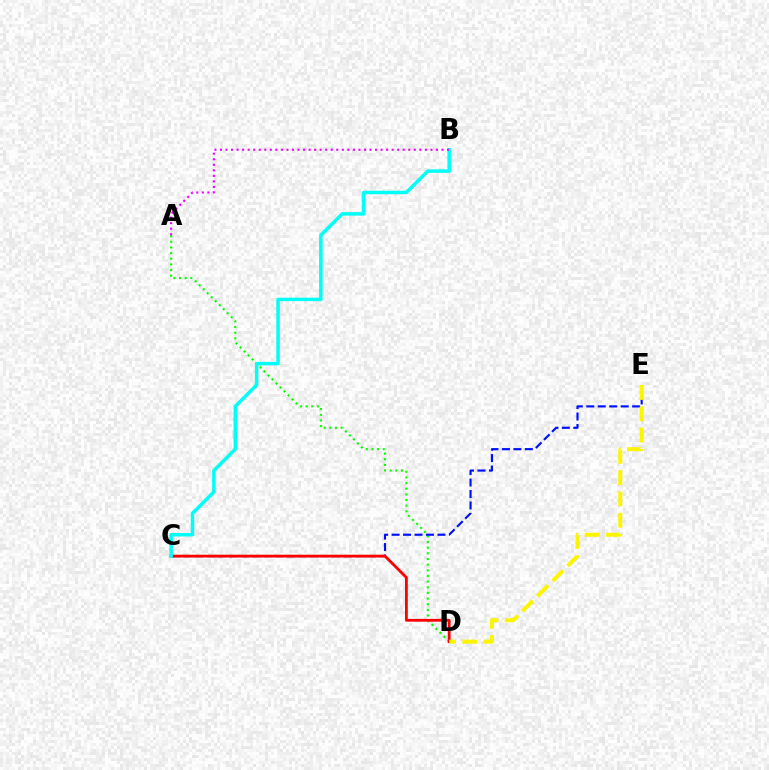{('A', 'D'): [{'color': '#08ff00', 'line_style': 'dotted', 'thickness': 1.54}], ('C', 'E'): [{'color': '#0010ff', 'line_style': 'dashed', 'thickness': 1.56}], ('C', 'D'): [{'color': '#ff0000', 'line_style': 'solid', 'thickness': 2.02}], ('B', 'C'): [{'color': '#00fff6', 'line_style': 'solid', 'thickness': 2.51}], ('D', 'E'): [{'color': '#fcf500', 'line_style': 'dashed', 'thickness': 2.89}], ('A', 'B'): [{'color': '#ee00ff', 'line_style': 'dotted', 'thickness': 1.5}]}